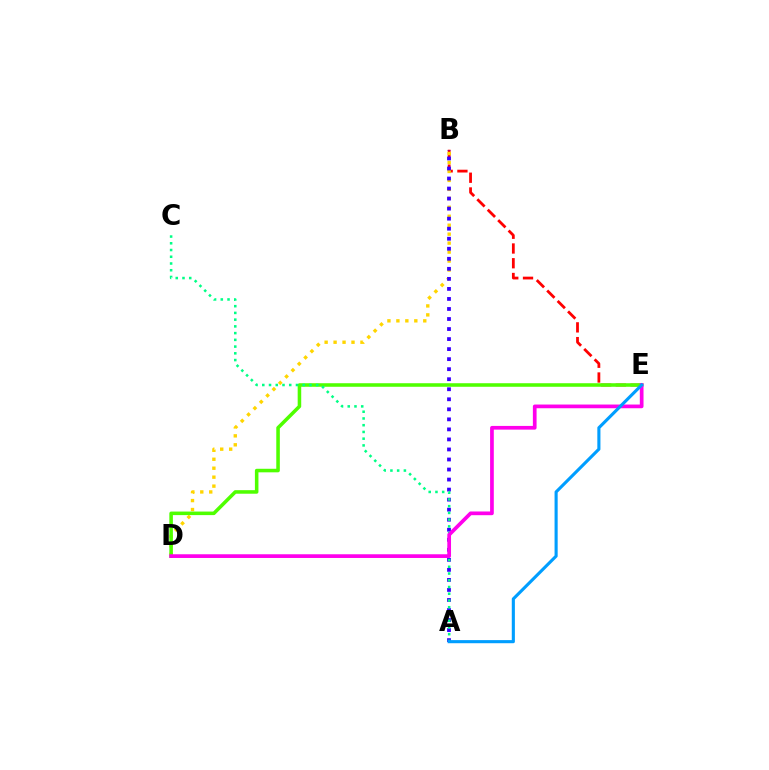{('B', 'E'): [{'color': '#ff0000', 'line_style': 'dashed', 'thickness': 2.0}], ('B', 'D'): [{'color': '#ffd500', 'line_style': 'dotted', 'thickness': 2.43}], ('A', 'B'): [{'color': '#3700ff', 'line_style': 'dotted', 'thickness': 2.73}], ('D', 'E'): [{'color': '#4fff00', 'line_style': 'solid', 'thickness': 2.55}, {'color': '#ff00ed', 'line_style': 'solid', 'thickness': 2.67}], ('A', 'C'): [{'color': '#00ff86', 'line_style': 'dotted', 'thickness': 1.83}], ('A', 'E'): [{'color': '#009eff', 'line_style': 'solid', 'thickness': 2.24}]}